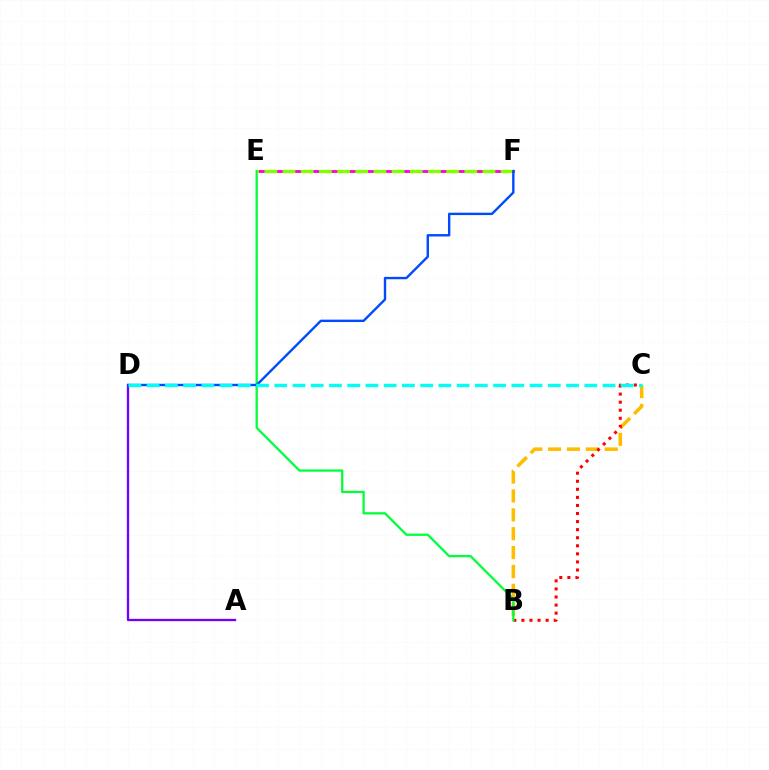{('B', 'C'): [{'color': '#ffbd00', 'line_style': 'dashed', 'thickness': 2.56}, {'color': '#ff0000', 'line_style': 'dotted', 'thickness': 2.19}], ('E', 'F'): [{'color': '#ff00cf', 'line_style': 'solid', 'thickness': 2.01}, {'color': '#84ff00', 'line_style': 'dashed', 'thickness': 2.47}], ('A', 'D'): [{'color': '#7200ff', 'line_style': 'solid', 'thickness': 1.67}], ('B', 'E'): [{'color': '#00ff39', 'line_style': 'solid', 'thickness': 1.64}], ('D', 'F'): [{'color': '#004bff', 'line_style': 'solid', 'thickness': 1.72}], ('C', 'D'): [{'color': '#00fff6', 'line_style': 'dashed', 'thickness': 2.48}]}